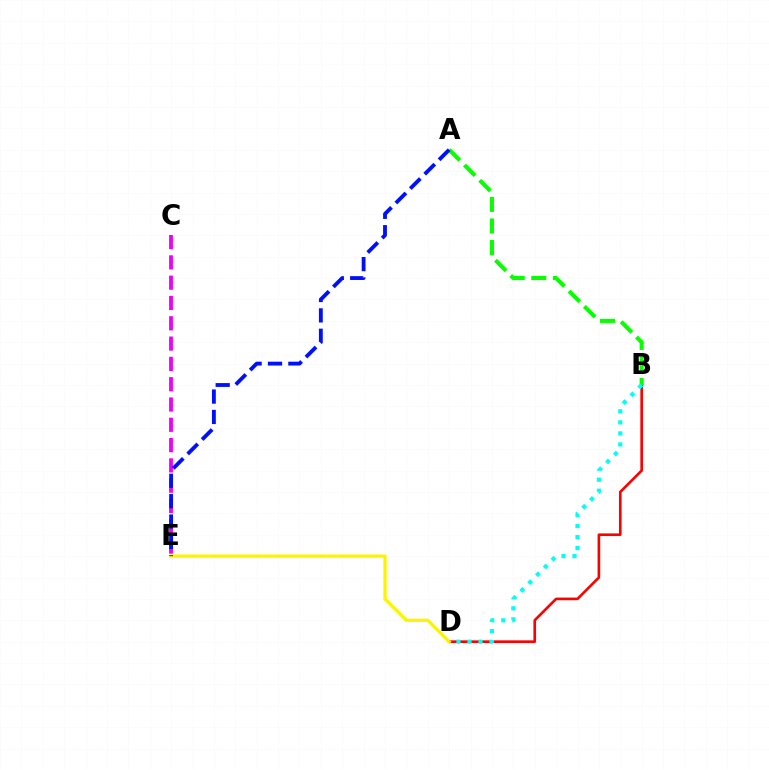{('B', 'D'): [{'color': '#ff0000', 'line_style': 'solid', 'thickness': 1.9}, {'color': '#00fff6', 'line_style': 'dotted', 'thickness': 3.0}], ('D', 'E'): [{'color': '#fcf500', 'line_style': 'solid', 'thickness': 2.38}], ('A', 'B'): [{'color': '#08ff00', 'line_style': 'dashed', 'thickness': 2.93}], ('C', 'E'): [{'color': '#ee00ff', 'line_style': 'dashed', 'thickness': 2.76}], ('A', 'E'): [{'color': '#0010ff', 'line_style': 'dashed', 'thickness': 2.77}]}